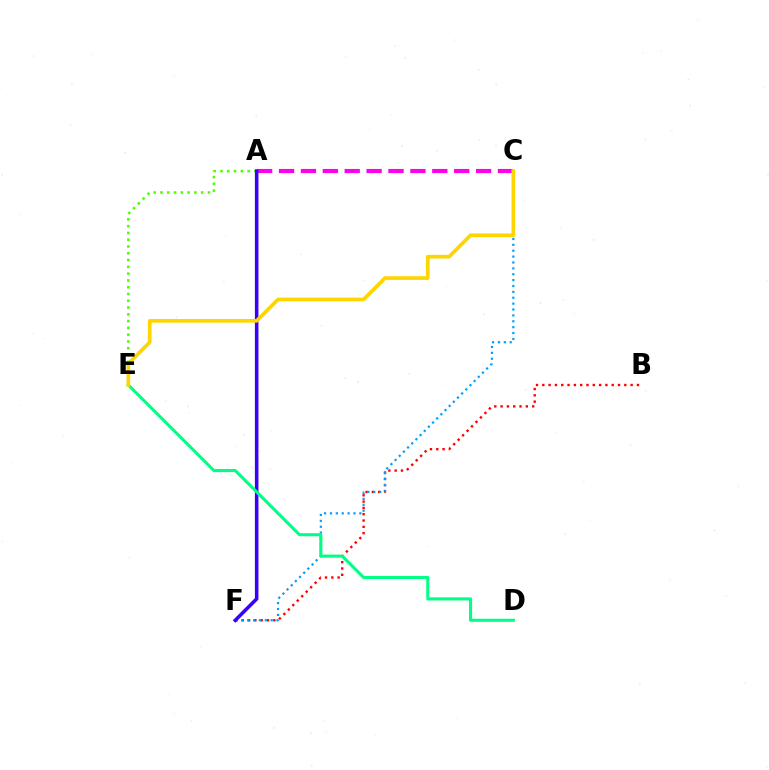{('B', 'F'): [{'color': '#ff0000', 'line_style': 'dotted', 'thickness': 1.71}], ('C', 'F'): [{'color': '#009eff', 'line_style': 'dotted', 'thickness': 1.6}], ('A', 'E'): [{'color': '#4fff00', 'line_style': 'dotted', 'thickness': 1.84}], ('A', 'C'): [{'color': '#ff00ed', 'line_style': 'dashed', 'thickness': 2.97}], ('A', 'F'): [{'color': '#3700ff', 'line_style': 'solid', 'thickness': 2.56}], ('D', 'E'): [{'color': '#00ff86', 'line_style': 'solid', 'thickness': 2.21}], ('C', 'E'): [{'color': '#ffd500', 'line_style': 'solid', 'thickness': 2.66}]}